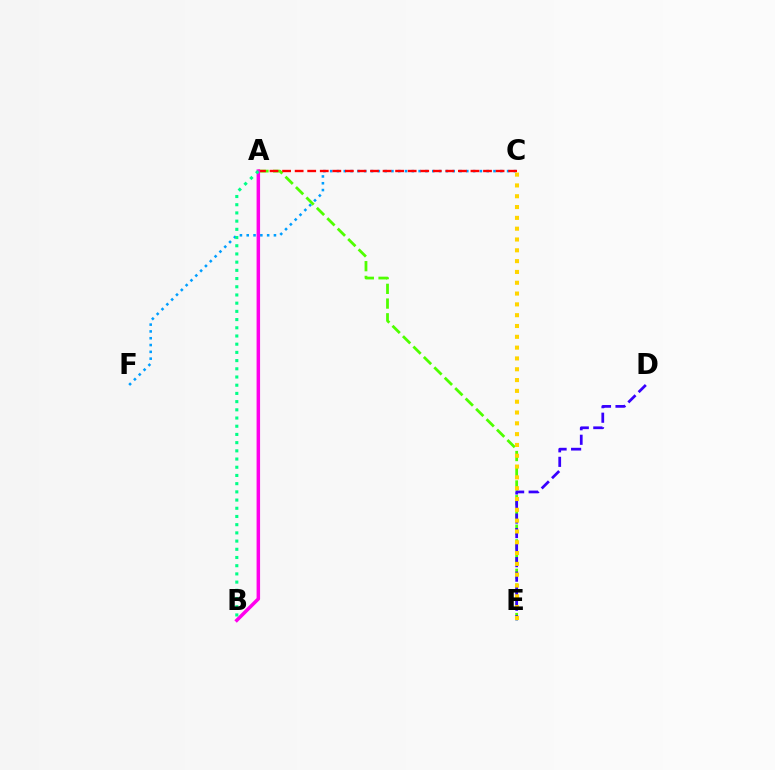{('C', 'F'): [{'color': '#009eff', 'line_style': 'dotted', 'thickness': 1.85}], ('A', 'E'): [{'color': '#4fff00', 'line_style': 'dashed', 'thickness': 2.0}], ('D', 'E'): [{'color': '#3700ff', 'line_style': 'dashed', 'thickness': 1.97}], ('A', 'C'): [{'color': '#ff0000', 'line_style': 'dashed', 'thickness': 1.71}], ('C', 'E'): [{'color': '#ffd500', 'line_style': 'dotted', 'thickness': 2.94}], ('A', 'B'): [{'color': '#ff00ed', 'line_style': 'solid', 'thickness': 2.51}, {'color': '#00ff86', 'line_style': 'dotted', 'thickness': 2.23}]}